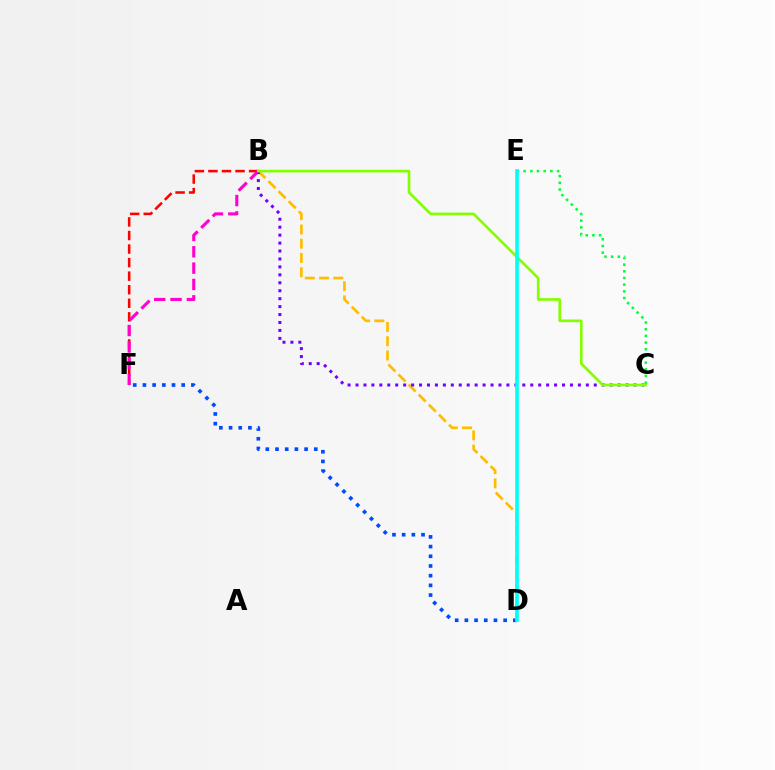{('B', 'F'): [{'color': '#ff0000', 'line_style': 'dashed', 'thickness': 1.84}, {'color': '#ff00cf', 'line_style': 'dashed', 'thickness': 2.22}], ('D', 'F'): [{'color': '#004bff', 'line_style': 'dotted', 'thickness': 2.63}], ('B', 'D'): [{'color': '#ffbd00', 'line_style': 'dashed', 'thickness': 1.94}], ('B', 'C'): [{'color': '#7200ff', 'line_style': 'dotted', 'thickness': 2.16}, {'color': '#84ff00', 'line_style': 'solid', 'thickness': 1.92}], ('C', 'E'): [{'color': '#00ff39', 'line_style': 'dotted', 'thickness': 1.82}], ('D', 'E'): [{'color': '#00fff6', 'line_style': 'solid', 'thickness': 2.62}]}